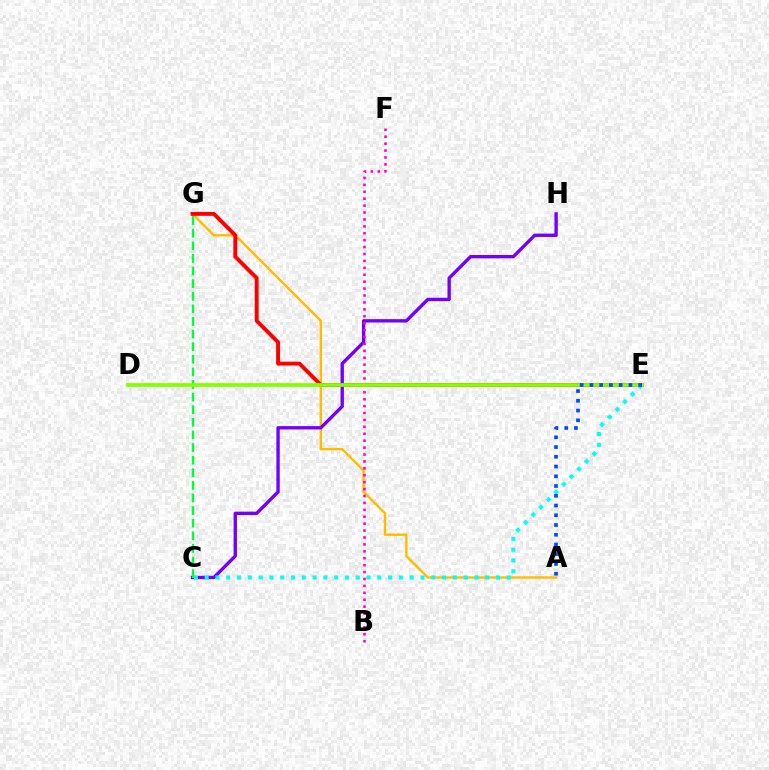{('A', 'G'): [{'color': '#ffbd00', 'line_style': 'solid', 'thickness': 1.74}], ('E', 'G'): [{'color': '#ff0000', 'line_style': 'solid', 'thickness': 2.8}], ('C', 'H'): [{'color': '#7200ff', 'line_style': 'solid', 'thickness': 2.42}], ('C', 'E'): [{'color': '#00fff6', 'line_style': 'dotted', 'thickness': 2.93}], ('C', 'G'): [{'color': '#00ff39', 'line_style': 'dashed', 'thickness': 1.71}], ('B', 'F'): [{'color': '#ff00cf', 'line_style': 'dotted', 'thickness': 1.88}], ('D', 'E'): [{'color': '#84ff00', 'line_style': 'solid', 'thickness': 2.69}], ('A', 'E'): [{'color': '#004bff', 'line_style': 'dotted', 'thickness': 2.65}]}